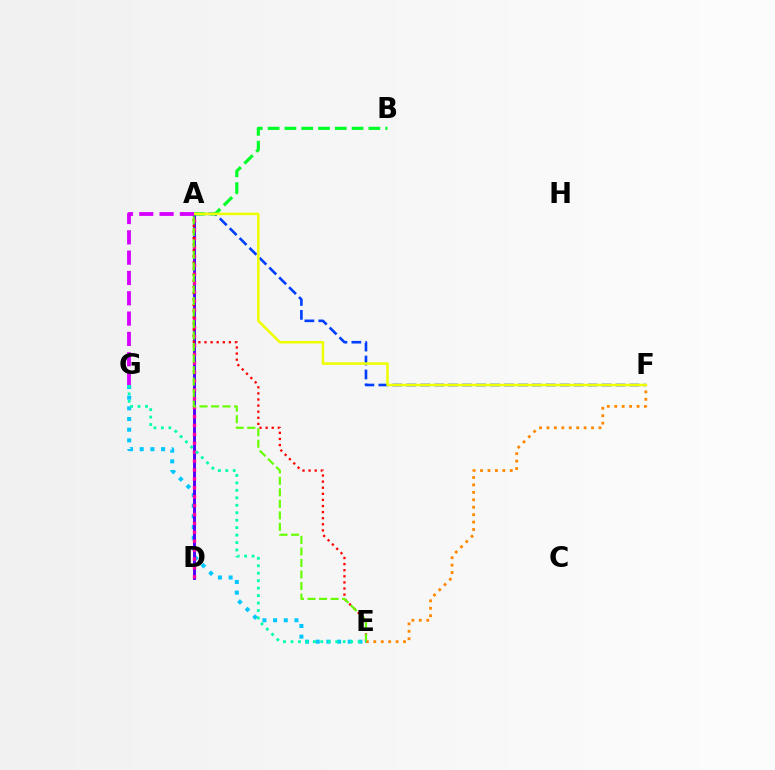{('E', 'G'): [{'color': '#00c7ff', 'line_style': 'dotted', 'thickness': 2.9}, {'color': '#00ffaf', 'line_style': 'dotted', 'thickness': 2.03}], ('E', 'F'): [{'color': '#ff8800', 'line_style': 'dotted', 'thickness': 2.02}], ('A', 'F'): [{'color': '#003fff', 'line_style': 'dashed', 'thickness': 1.9}, {'color': '#eeff00', 'line_style': 'solid', 'thickness': 1.83}], ('A', 'D'): [{'color': '#4f00ff', 'line_style': 'solid', 'thickness': 2.11}, {'color': '#ff00a0', 'line_style': 'dotted', 'thickness': 2.42}], ('A', 'B'): [{'color': '#00ff27', 'line_style': 'dashed', 'thickness': 2.28}], ('A', 'E'): [{'color': '#ff0000', 'line_style': 'dotted', 'thickness': 1.66}, {'color': '#66ff00', 'line_style': 'dashed', 'thickness': 1.56}], ('A', 'G'): [{'color': '#d600ff', 'line_style': 'dashed', 'thickness': 2.76}]}